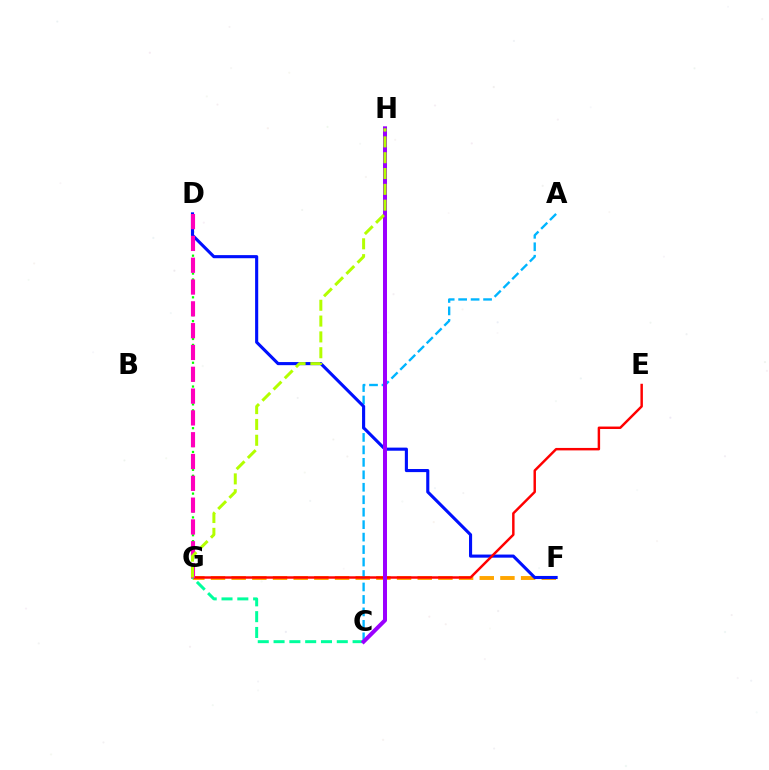{('F', 'G'): [{'color': '#ffa500', 'line_style': 'dashed', 'thickness': 2.81}], ('D', 'G'): [{'color': '#08ff00', 'line_style': 'dotted', 'thickness': 1.62}, {'color': '#ff00bd', 'line_style': 'dashed', 'thickness': 2.96}], ('A', 'C'): [{'color': '#00b5ff', 'line_style': 'dashed', 'thickness': 1.69}], ('D', 'F'): [{'color': '#0010ff', 'line_style': 'solid', 'thickness': 2.24}], ('E', 'G'): [{'color': '#ff0000', 'line_style': 'solid', 'thickness': 1.77}], ('C', 'G'): [{'color': '#00ff9d', 'line_style': 'dashed', 'thickness': 2.15}], ('C', 'H'): [{'color': '#9b00ff', 'line_style': 'solid', 'thickness': 2.89}], ('G', 'H'): [{'color': '#b3ff00', 'line_style': 'dashed', 'thickness': 2.15}]}